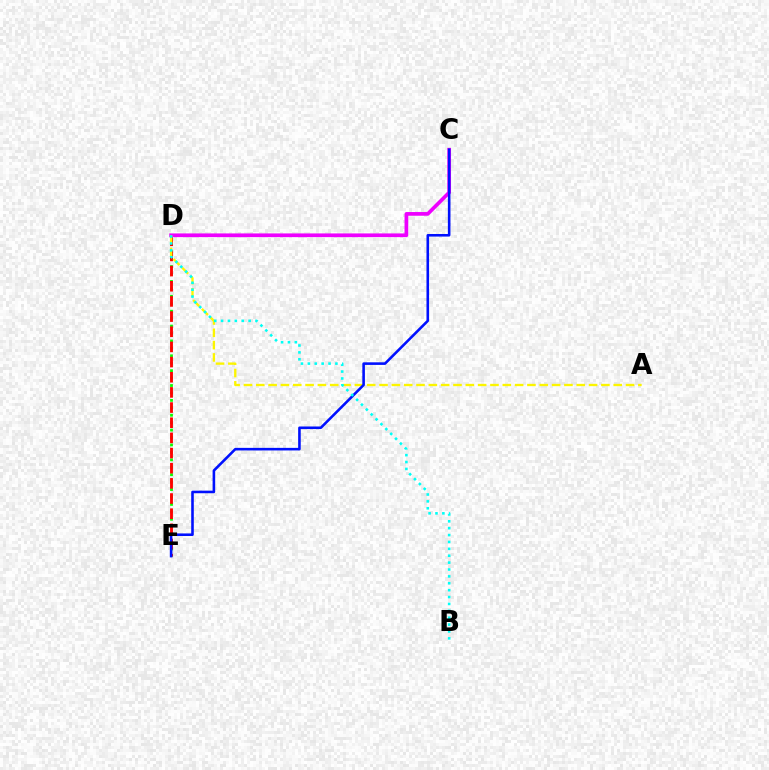{('D', 'E'): [{'color': '#08ff00', 'line_style': 'dotted', 'thickness': 2.02}, {'color': '#ff0000', 'line_style': 'dashed', 'thickness': 2.06}], ('C', 'D'): [{'color': '#ee00ff', 'line_style': 'solid', 'thickness': 2.67}], ('A', 'D'): [{'color': '#fcf500', 'line_style': 'dashed', 'thickness': 1.67}], ('C', 'E'): [{'color': '#0010ff', 'line_style': 'solid', 'thickness': 1.86}], ('B', 'D'): [{'color': '#00fff6', 'line_style': 'dotted', 'thickness': 1.87}]}